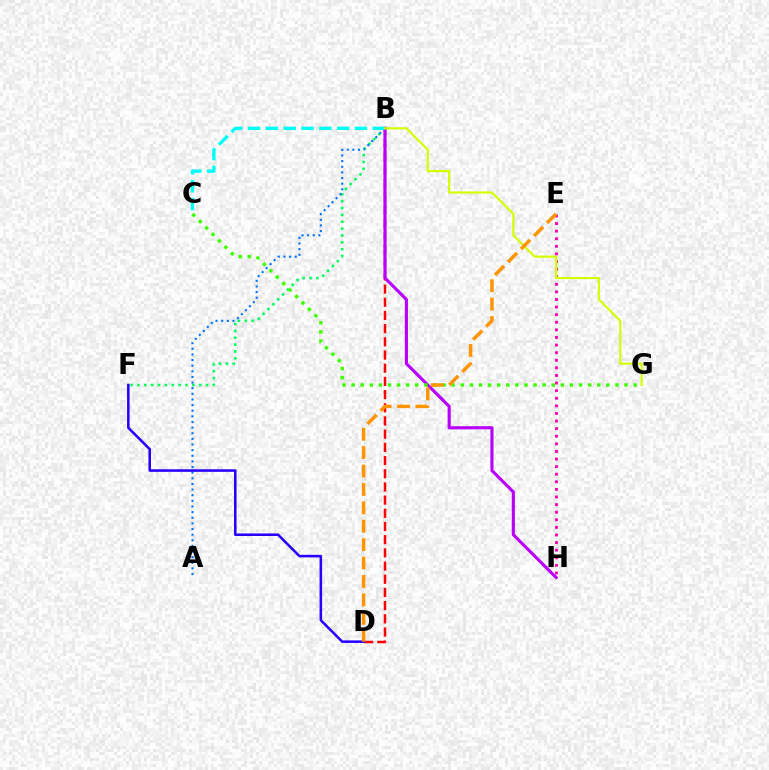{('B', 'F'): [{'color': '#00ff5c', 'line_style': 'dotted', 'thickness': 1.86}], ('E', 'H'): [{'color': '#ff00ac', 'line_style': 'dotted', 'thickness': 2.06}], ('B', 'D'): [{'color': '#ff0000', 'line_style': 'dashed', 'thickness': 1.79}], ('A', 'B'): [{'color': '#0074ff', 'line_style': 'dotted', 'thickness': 1.53}], ('B', 'H'): [{'color': '#b900ff', 'line_style': 'solid', 'thickness': 2.26}], ('D', 'F'): [{'color': '#2500ff', 'line_style': 'solid', 'thickness': 1.83}], ('B', 'C'): [{'color': '#00fff6', 'line_style': 'dashed', 'thickness': 2.42}], ('C', 'G'): [{'color': '#3dff00', 'line_style': 'dotted', 'thickness': 2.47}], ('B', 'G'): [{'color': '#d1ff00', 'line_style': 'solid', 'thickness': 1.54}], ('D', 'E'): [{'color': '#ff9400', 'line_style': 'dashed', 'thickness': 2.5}]}